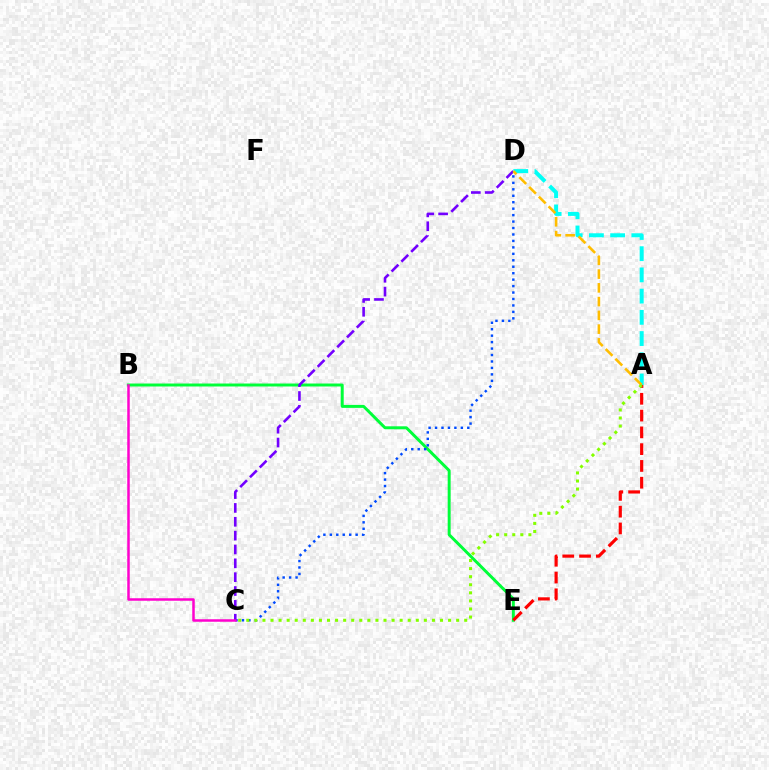{('B', 'E'): [{'color': '#00ff39', 'line_style': 'solid', 'thickness': 2.13}], ('A', 'E'): [{'color': '#ff0000', 'line_style': 'dashed', 'thickness': 2.28}], ('C', 'D'): [{'color': '#7200ff', 'line_style': 'dashed', 'thickness': 1.88}, {'color': '#004bff', 'line_style': 'dotted', 'thickness': 1.75}], ('A', 'D'): [{'color': '#00fff6', 'line_style': 'dashed', 'thickness': 2.88}, {'color': '#ffbd00', 'line_style': 'dashed', 'thickness': 1.87}], ('A', 'C'): [{'color': '#84ff00', 'line_style': 'dotted', 'thickness': 2.19}], ('B', 'C'): [{'color': '#ff00cf', 'line_style': 'solid', 'thickness': 1.8}]}